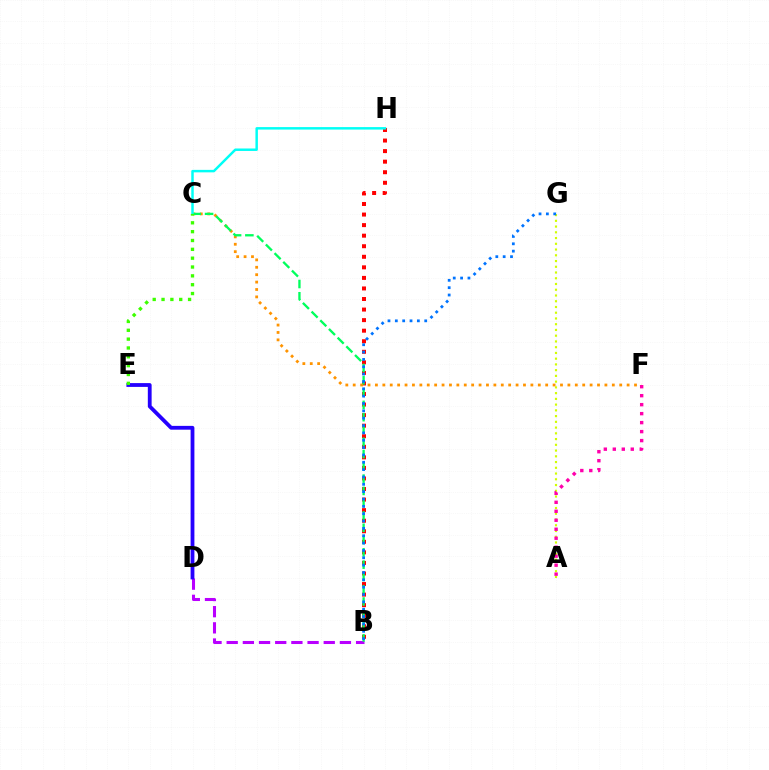{('B', 'D'): [{'color': '#b900ff', 'line_style': 'dashed', 'thickness': 2.2}], ('B', 'H'): [{'color': '#ff0000', 'line_style': 'dotted', 'thickness': 2.87}], ('A', 'G'): [{'color': '#d1ff00', 'line_style': 'dotted', 'thickness': 1.56}], ('C', 'F'): [{'color': '#ff9400', 'line_style': 'dotted', 'thickness': 2.01}], ('A', 'F'): [{'color': '#ff00ac', 'line_style': 'dotted', 'thickness': 2.44}], ('B', 'C'): [{'color': '#00ff5c', 'line_style': 'dashed', 'thickness': 1.67}], ('C', 'H'): [{'color': '#00fff6', 'line_style': 'solid', 'thickness': 1.78}], ('B', 'G'): [{'color': '#0074ff', 'line_style': 'dotted', 'thickness': 2.0}], ('D', 'E'): [{'color': '#2500ff', 'line_style': 'solid', 'thickness': 2.74}], ('C', 'E'): [{'color': '#3dff00', 'line_style': 'dotted', 'thickness': 2.4}]}